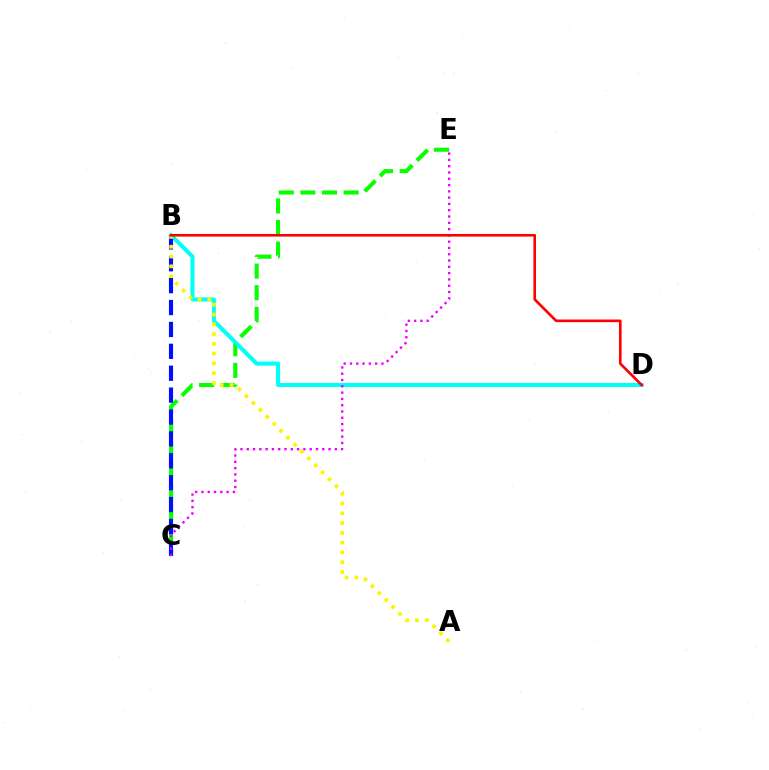{('C', 'E'): [{'color': '#08ff00', 'line_style': 'dashed', 'thickness': 2.94}, {'color': '#ee00ff', 'line_style': 'dotted', 'thickness': 1.71}], ('B', 'D'): [{'color': '#00fff6', 'line_style': 'solid', 'thickness': 2.9}, {'color': '#ff0000', 'line_style': 'solid', 'thickness': 1.9}], ('B', 'C'): [{'color': '#0010ff', 'line_style': 'dashed', 'thickness': 2.97}], ('A', 'B'): [{'color': '#fcf500', 'line_style': 'dotted', 'thickness': 2.66}]}